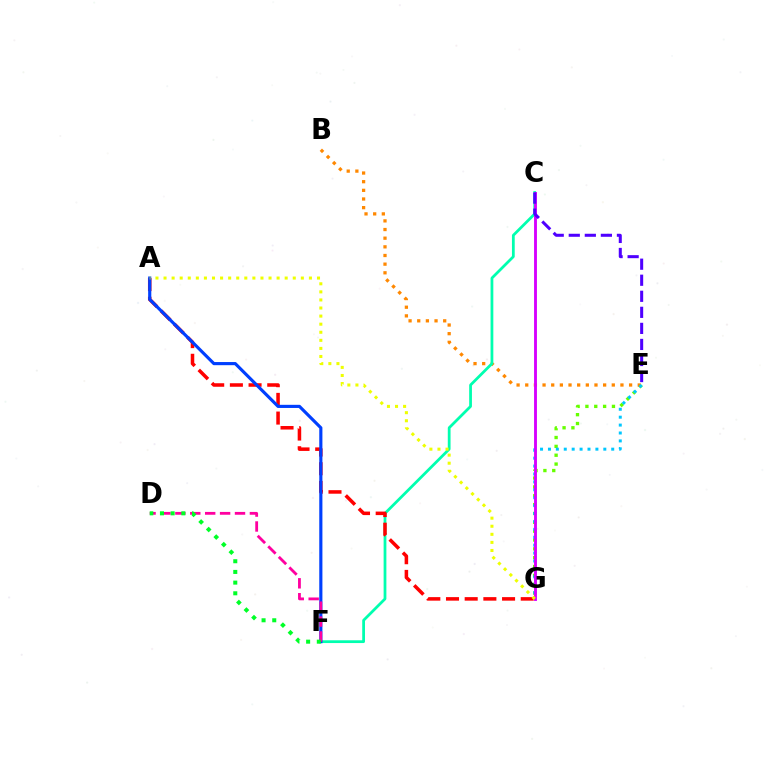{('E', 'G'): [{'color': '#66ff00', 'line_style': 'dotted', 'thickness': 2.4}, {'color': '#00c7ff', 'line_style': 'dotted', 'thickness': 2.15}], ('B', 'E'): [{'color': '#ff8800', 'line_style': 'dotted', 'thickness': 2.35}], ('C', 'F'): [{'color': '#00ffaf', 'line_style': 'solid', 'thickness': 1.99}], ('A', 'G'): [{'color': '#ff0000', 'line_style': 'dashed', 'thickness': 2.54}, {'color': '#eeff00', 'line_style': 'dotted', 'thickness': 2.19}], ('A', 'F'): [{'color': '#003fff', 'line_style': 'solid', 'thickness': 2.26}], ('C', 'G'): [{'color': '#d600ff', 'line_style': 'solid', 'thickness': 2.07}], ('D', 'F'): [{'color': '#ff00a0', 'line_style': 'dashed', 'thickness': 2.03}, {'color': '#00ff27', 'line_style': 'dotted', 'thickness': 2.9}], ('C', 'E'): [{'color': '#4f00ff', 'line_style': 'dashed', 'thickness': 2.18}]}